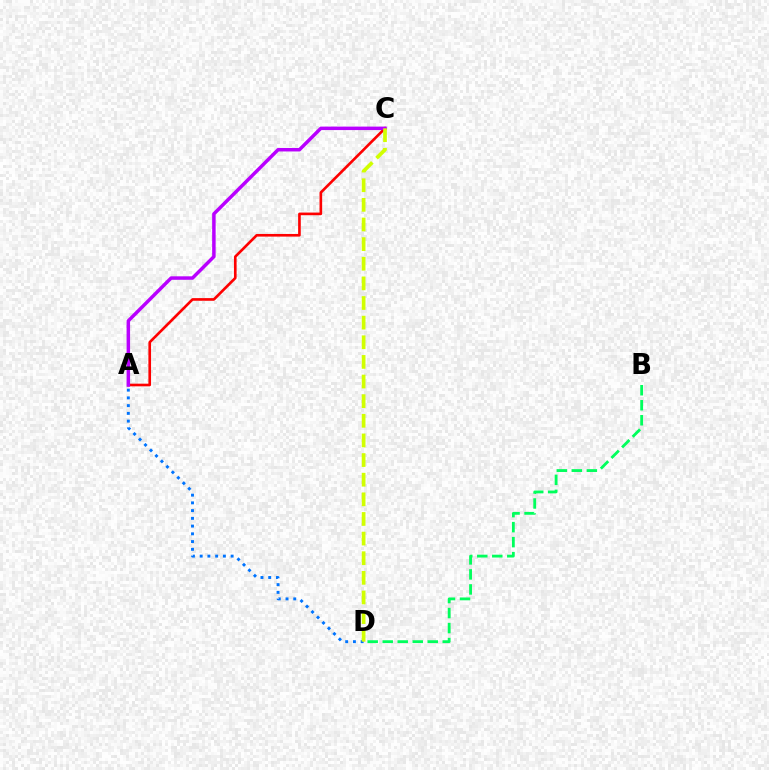{('A', 'C'): [{'color': '#ff0000', 'line_style': 'solid', 'thickness': 1.91}, {'color': '#b900ff', 'line_style': 'solid', 'thickness': 2.5}], ('A', 'D'): [{'color': '#0074ff', 'line_style': 'dotted', 'thickness': 2.1}], ('B', 'D'): [{'color': '#00ff5c', 'line_style': 'dashed', 'thickness': 2.04}], ('C', 'D'): [{'color': '#d1ff00', 'line_style': 'dashed', 'thickness': 2.67}]}